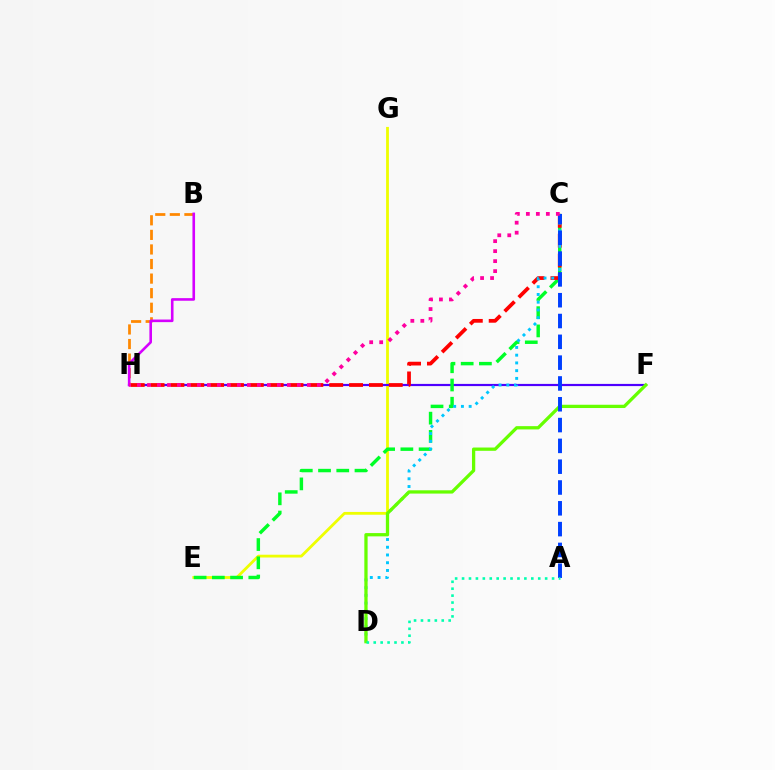{('E', 'G'): [{'color': '#eeff00', 'line_style': 'solid', 'thickness': 2.02}], ('F', 'H'): [{'color': '#4f00ff', 'line_style': 'solid', 'thickness': 1.58}], ('C', 'E'): [{'color': '#00ff27', 'line_style': 'dashed', 'thickness': 2.48}], ('C', 'H'): [{'color': '#ff0000', 'line_style': 'dashed', 'thickness': 2.7}, {'color': '#ff00a0', 'line_style': 'dotted', 'thickness': 2.72}], ('C', 'D'): [{'color': '#00c7ff', 'line_style': 'dotted', 'thickness': 2.1}], ('D', 'F'): [{'color': '#66ff00', 'line_style': 'solid', 'thickness': 2.36}], ('B', 'H'): [{'color': '#ff8800', 'line_style': 'dashed', 'thickness': 1.98}, {'color': '#d600ff', 'line_style': 'solid', 'thickness': 1.88}], ('A', 'C'): [{'color': '#003fff', 'line_style': 'dashed', 'thickness': 2.83}], ('A', 'D'): [{'color': '#00ffaf', 'line_style': 'dotted', 'thickness': 1.88}]}